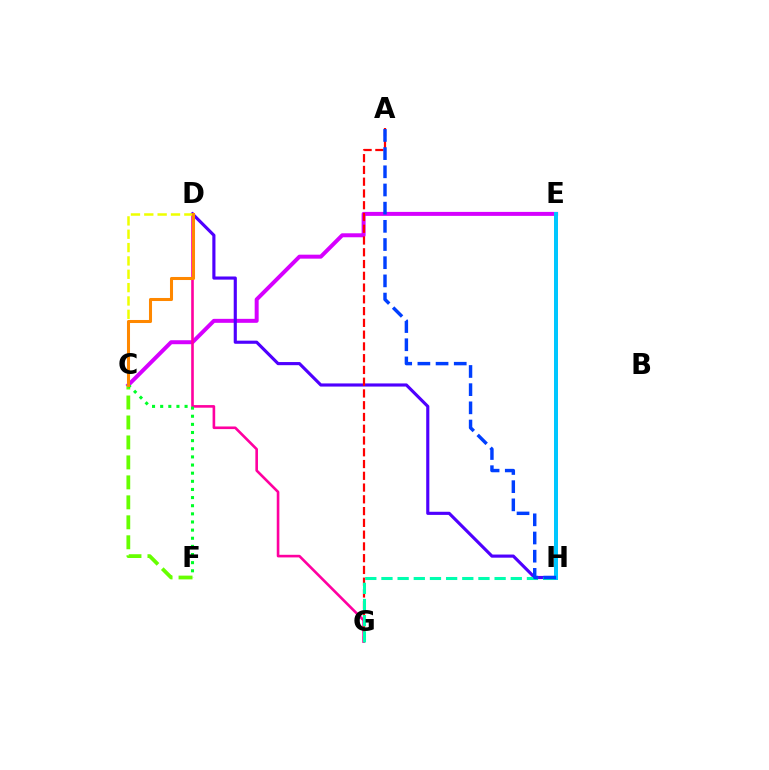{('C', 'E'): [{'color': '#d600ff', 'line_style': 'solid', 'thickness': 2.86}], ('D', 'G'): [{'color': '#ff00a0', 'line_style': 'solid', 'thickness': 1.88}], ('D', 'H'): [{'color': '#4f00ff', 'line_style': 'solid', 'thickness': 2.26}], ('E', 'H'): [{'color': '#00c7ff', 'line_style': 'solid', 'thickness': 2.88}], ('C', 'D'): [{'color': '#eeff00', 'line_style': 'dashed', 'thickness': 1.81}, {'color': '#ff8800', 'line_style': 'solid', 'thickness': 2.19}], ('A', 'G'): [{'color': '#ff0000', 'line_style': 'dashed', 'thickness': 1.6}], ('C', 'F'): [{'color': '#66ff00', 'line_style': 'dashed', 'thickness': 2.71}, {'color': '#00ff27', 'line_style': 'dotted', 'thickness': 2.21}], ('G', 'H'): [{'color': '#00ffaf', 'line_style': 'dashed', 'thickness': 2.2}], ('A', 'H'): [{'color': '#003fff', 'line_style': 'dashed', 'thickness': 2.47}]}